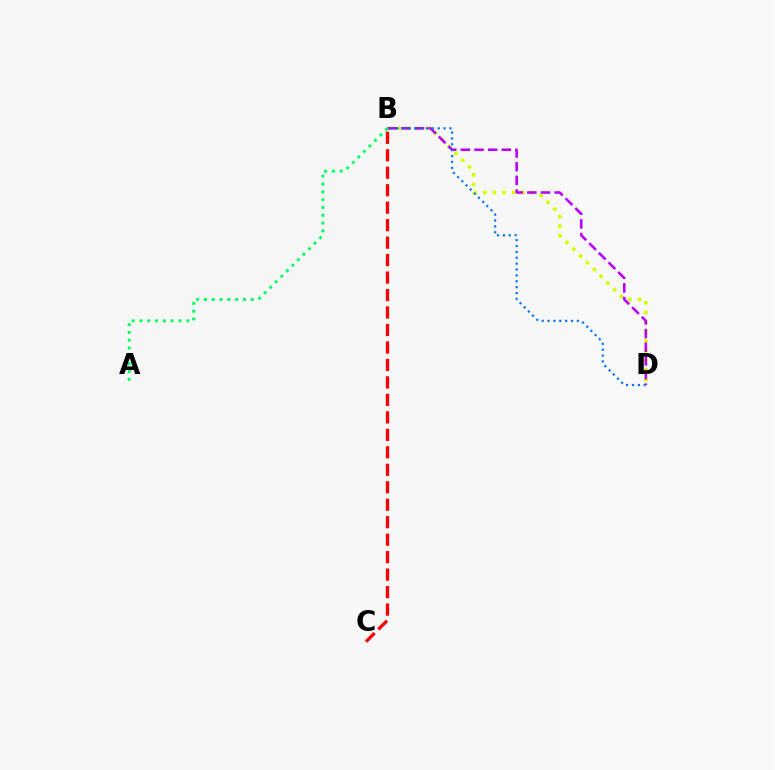{('B', 'D'): [{'color': '#d1ff00', 'line_style': 'dotted', 'thickness': 2.61}, {'color': '#b900ff', 'line_style': 'dashed', 'thickness': 1.85}, {'color': '#0074ff', 'line_style': 'dotted', 'thickness': 1.6}], ('B', 'C'): [{'color': '#ff0000', 'line_style': 'dashed', 'thickness': 2.37}], ('A', 'B'): [{'color': '#00ff5c', 'line_style': 'dotted', 'thickness': 2.12}]}